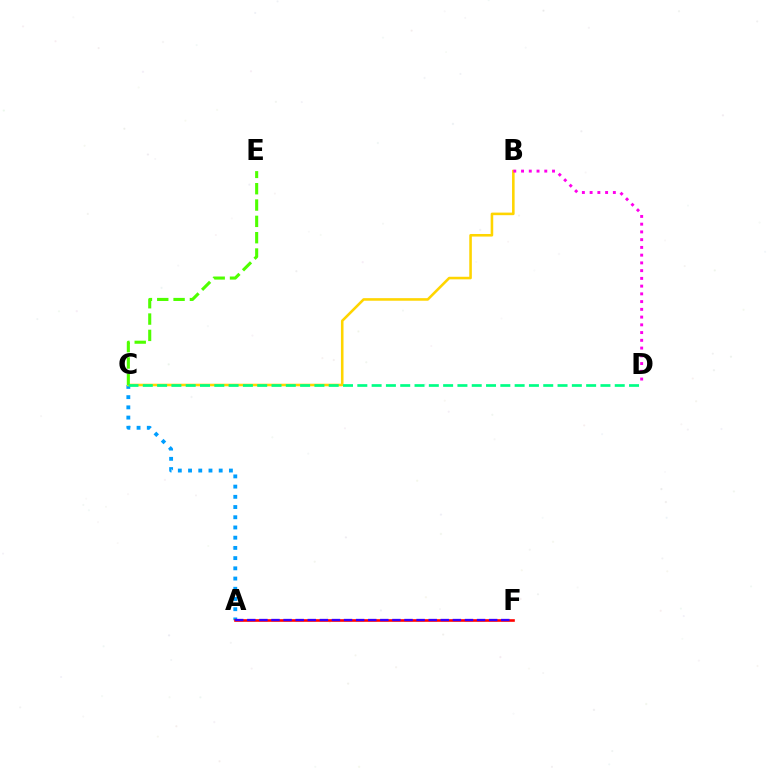{('A', 'C'): [{'color': '#009eff', 'line_style': 'dotted', 'thickness': 2.78}], ('A', 'F'): [{'color': '#ff0000', 'line_style': 'solid', 'thickness': 1.89}, {'color': '#3700ff', 'line_style': 'dashed', 'thickness': 1.64}], ('B', 'C'): [{'color': '#ffd500', 'line_style': 'solid', 'thickness': 1.86}], ('C', 'E'): [{'color': '#4fff00', 'line_style': 'dashed', 'thickness': 2.22}], ('B', 'D'): [{'color': '#ff00ed', 'line_style': 'dotted', 'thickness': 2.1}], ('C', 'D'): [{'color': '#00ff86', 'line_style': 'dashed', 'thickness': 1.94}]}